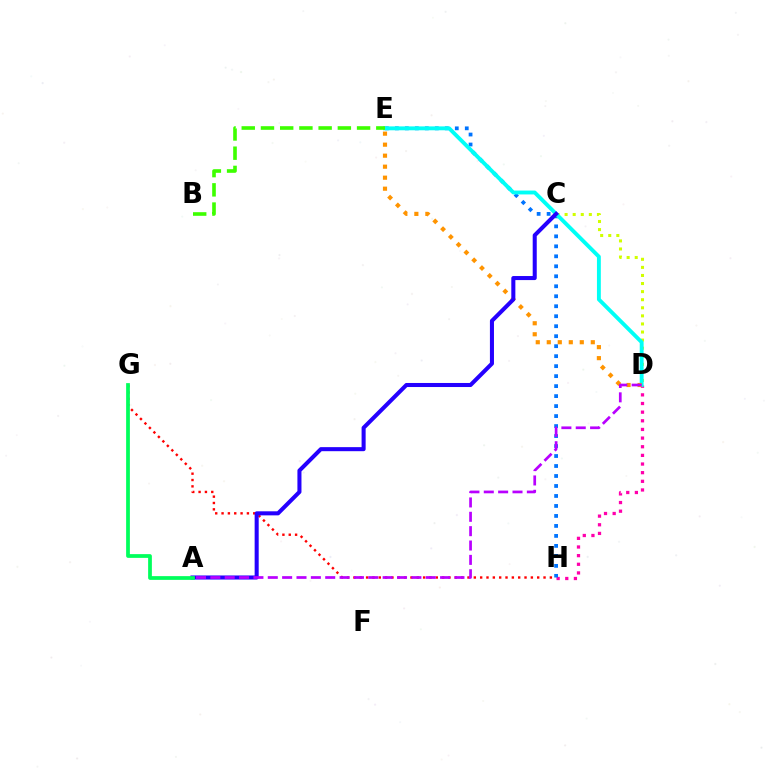{('C', 'D'): [{'color': '#d1ff00', 'line_style': 'dotted', 'thickness': 2.2}], ('G', 'H'): [{'color': '#ff0000', 'line_style': 'dotted', 'thickness': 1.72}], ('D', 'H'): [{'color': '#ff00ac', 'line_style': 'dotted', 'thickness': 2.35}], ('E', 'H'): [{'color': '#0074ff', 'line_style': 'dotted', 'thickness': 2.71}], ('D', 'E'): [{'color': '#00fff6', 'line_style': 'solid', 'thickness': 2.79}, {'color': '#ff9400', 'line_style': 'dotted', 'thickness': 2.99}], ('B', 'E'): [{'color': '#3dff00', 'line_style': 'dashed', 'thickness': 2.61}], ('A', 'C'): [{'color': '#2500ff', 'line_style': 'solid', 'thickness': 2.92}], ('A', 'G'): [{'color': '#00ff5c', 'line_style': 'solid', 'thickness': 2.69}], ('A', 'D'): [{'color': '#b900ff', 'line_style': 'dashed', 'thickness': 1.95}]}